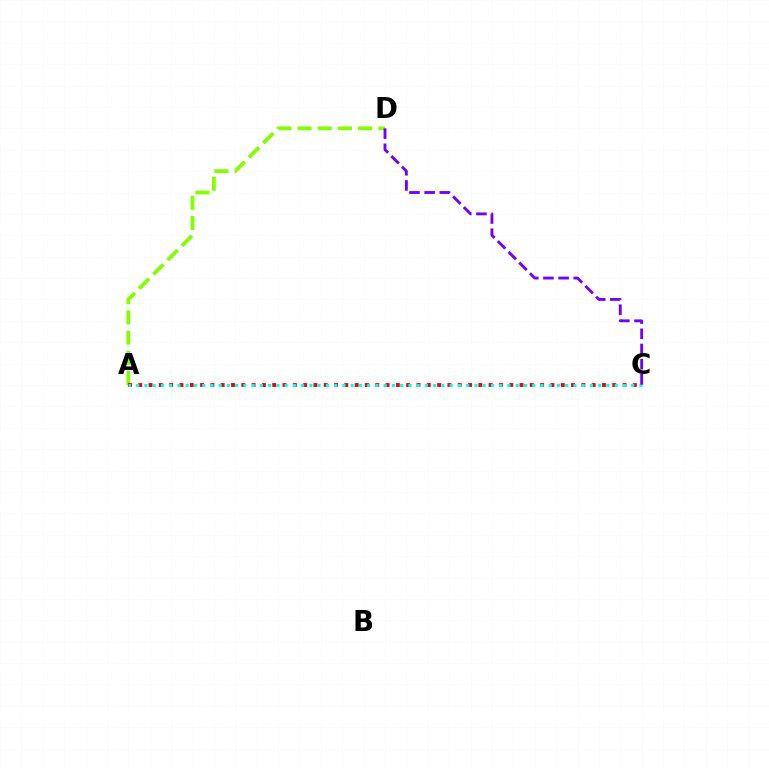{('A', 'D'): [{'color': '#84ff00', 'line_style': 'dashed', 'thickness': 2.74}], ('A', 'C'): [{'color': '#ff0000', 'line_style': 'dotted', 'thickness': 2.8}, {'color': '#00fff6', 'line_style': 'dotted', 'thickness': 2.24}], ('C', 'D'): [{'color': '#7200ff', 'line_style': 'dashed', 'thickness': 2.06}]}